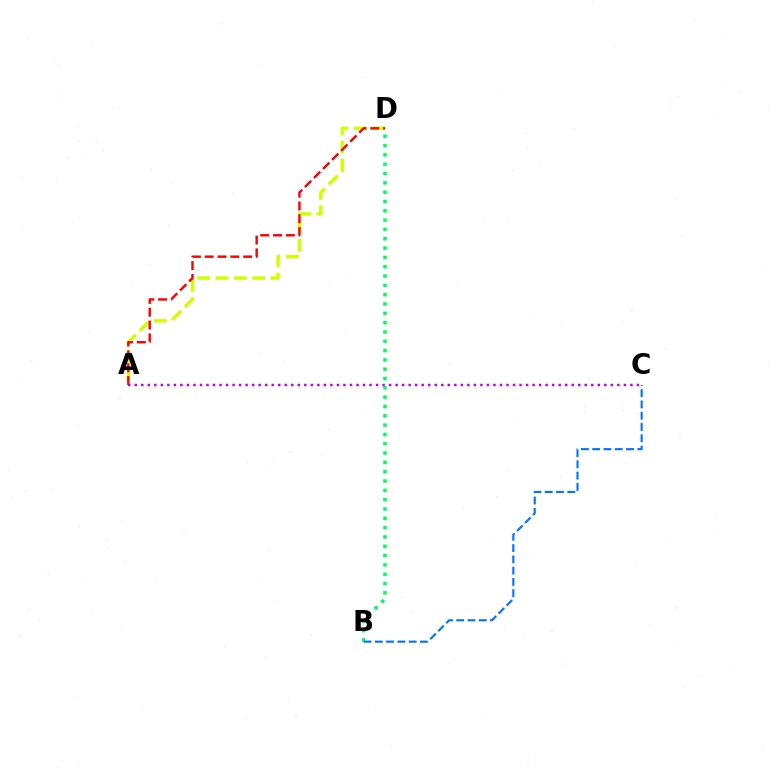{('A', 'D'): [{'color': '#d1ff00', 'line_style': 'dashed', 'thickness': 2.49}, {'color': '#ff0000', 'line_style': 'dashed', 'thickness': 1.74}], ('B', 'D'): [{'color': '#00ff5c', 'line_style': 'dotted', 'thickness': 2.53}], ('A', 'C'): [{'color': '#b900ff', 'line_style': 'dotted', 'thickness': 1.77}], ('B', 'C'): [{'color': '#0074ff', 'line_style': 'dashed', 'thickness': 1.53}]}